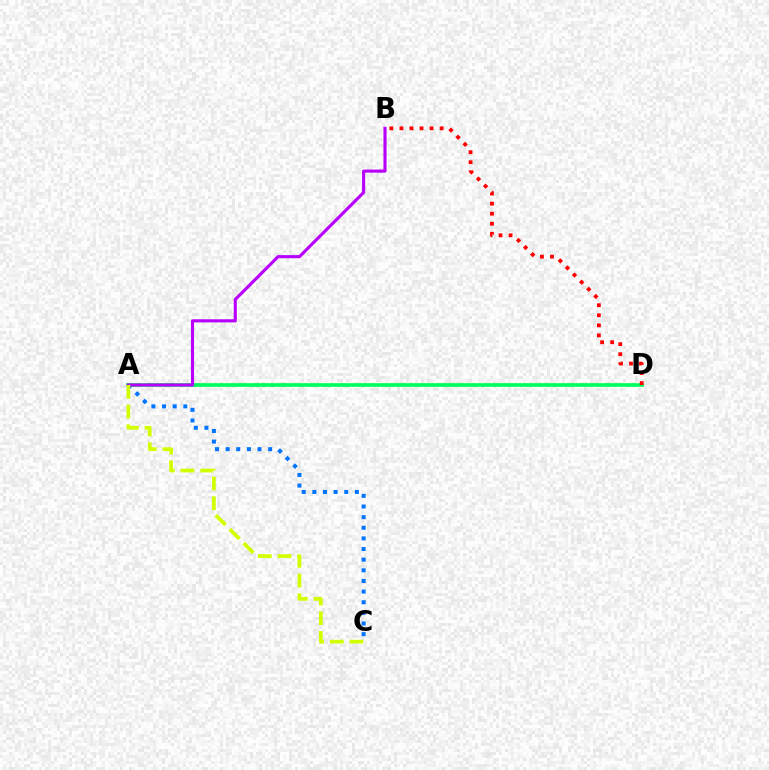{('A', 'C'): [{'color': '#0074ff', 'line_style': 'dotted', 'thickness': 2.89}, {'color': '#d1ff00', 'line_style': 'dashed', 'thickness': 2.67}], ('A', 'D'): [{'color': '#00ff5c', 'line_style': 'solid', 'thickness': 2.68}], ('B', 'D'): [{'color': '#ff0000', 'line_style': 'dotted', 'thickness': 2.73}], ('A', 'B'): [{'color': '#b900ff', 'line_style': 'solid', 'thickness': 2.24}]}